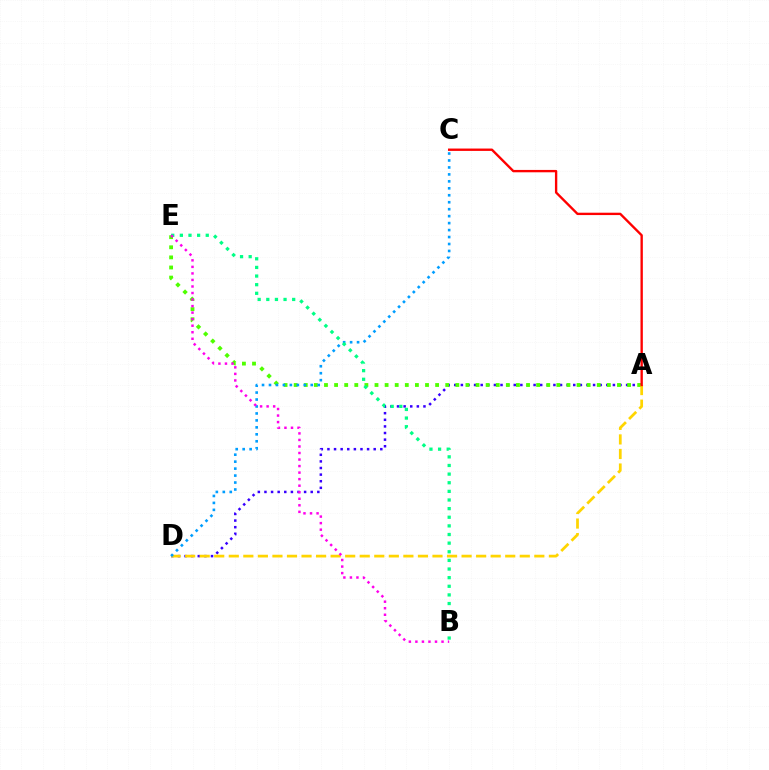{('A', 'D'): [{'color': '#3700ff', 'line_style': 'dotted', 'thickness': 1.8}, {'color': '#ffd500', 'line_style': 'dashed', 'thickness': 1.98}], ('A', 'E'): [{'color': '#4fff00', 'line_style': 'dotted', 'thickness': 2.74}], ('C', 'D'): [{'color': '#009eff', 'line_style': 'dotted', 'thickness': 1.89}], ('B', 'E'): [{'color': '#00ff86', 'line_style': 'dotted', 'thickness': 2.34}, {'color': '#ff00ed', 'line_style': 'dotted', 'thickness': 1.78}], ('A', 'C'): [{'color': '#ff0000', 'line_style': 'solid', 'thickness': 1.7}]}